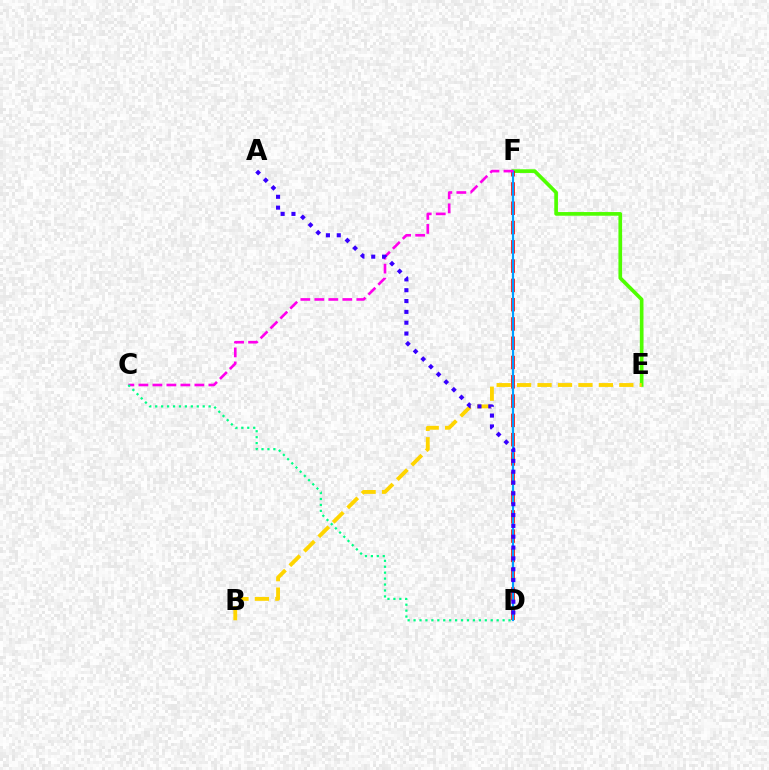{('E', 'F'): [{'color': '#4fff00', 'line_style': 'solid', 'thickness': 2.64}], ('D', 'F'): [{'color': '#ff0000', 'line_style': 'dashed', 'thickness': 2.62}, {'color': '#009eff', 'line_style': 'solid', 'thickness': 1.56}], ('B', 'E'): [{'color': '#ffd500', 'line_style': 'dashed', 'thickness': 2.78}], ('C', 'F'): [{'color': '#ff00ed', 'line_style': 'dashed', 'thickness': 1.9}], ('C', 'D'): [{'color': '#00ff86', 'line_style': 'dotted', 'thickness': 1.61}], ('A', 'D'): [{'color': '#3700ff', 'line_style': 'dotted', 'thickness': 2.94}]}